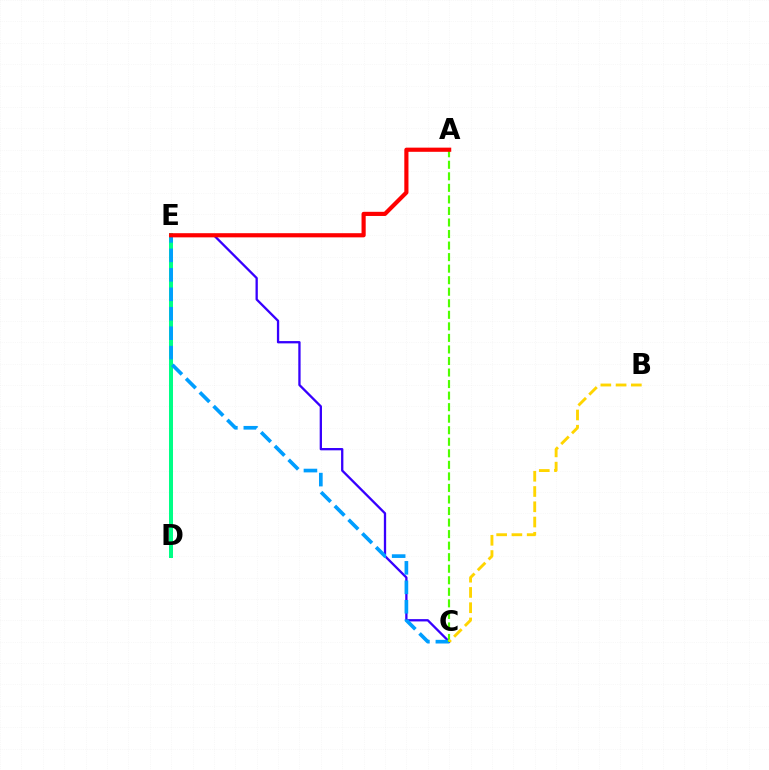{('C', 'E'): [{'color': '#3700ff', 'line_style': 'solid', 'thickness': 1.66}, {'color': '#009eff', 'line_style': 'dashed', 'thickness': 2.64}], ('D', 'E'): [{'color': '#ff00ed', 'line_style': 'dotted', 'thickness': 1.5}, {'color': '#00ff86', 'line_style': 'solid', 'thickness': 2.88}], ('A', 'C'): [{'color': '#4fff00', 'line_style': 'dashed', 'thickness': 1.57}], ('B', 'C'): [{'color': '#ffd500', 'line_style': 'dashed', 'thickness': 2.07}], ('A', 'E'): [{'color': '#ff0000', 'line_style': 'solid', 'thickness': 3.0}]}